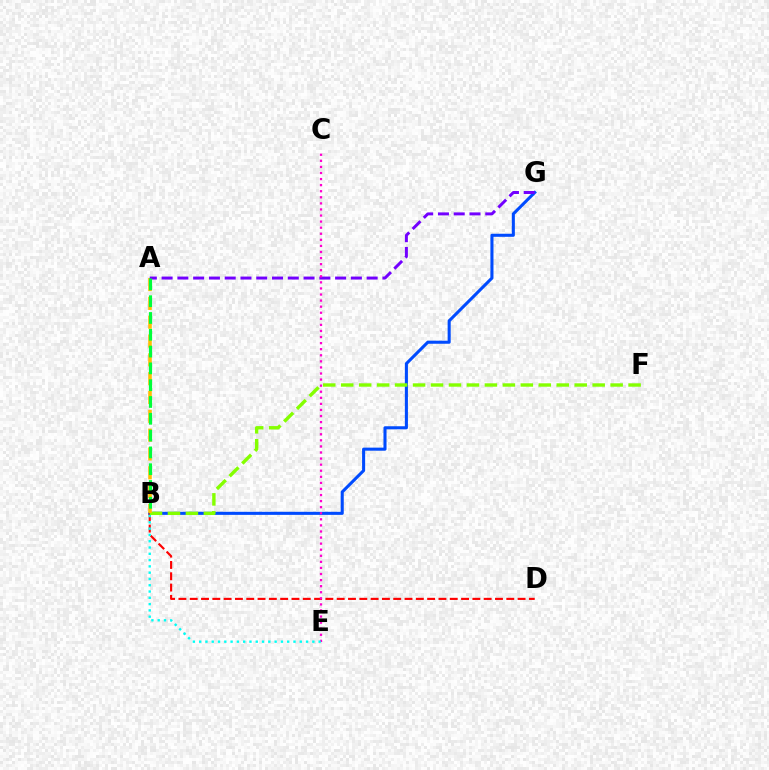{('B', 'G'): [{'color': '#004bff', 'line_style': 'solid', 'thickness': 2.2}], ('B', 'D'): [{'color': '#ff0000', 'line_style': 'dashed', 'thickness': 1.54}], ('B', 'F'): [{'color': '#84ff00', 'line_style': 'dashed', 'thickness': 2.44}], ('A', 'B'): [{'color': '#ffbd00', 'line_style': 'dashed', 'thickness': 2.56}, {'color': '#00ff39', 'line_style': 'dashed', 'thickness': 2.28}], ('A', 'G'): [{'color': '#7200ff', 'line_style': 'dashed', 'thickness': 2.14}], ('C', 'E'): [{'color': '#ff00cf', 'line_style': 'dotted', 'thickness': 1.65}], ('B', 'E'): [{'color': '#00fff6', 'line_style': 'dotted', 'thickness': 1.71}]}